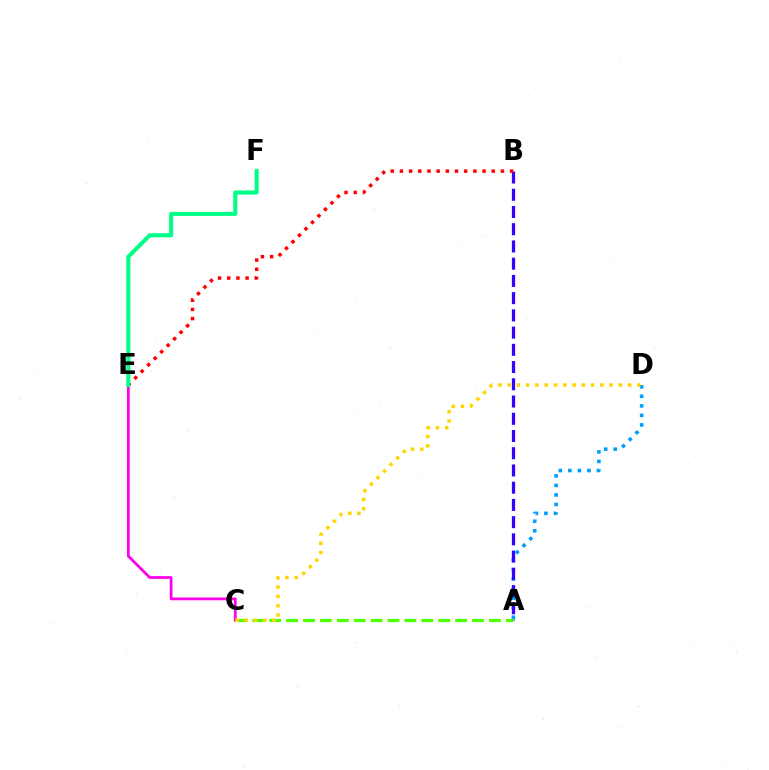{('A', 'D'): [{'color': '#009eff', 'line_style': 'dotted', 'thickness': 2.59}], ('A', 'B'): [{'color': '#3700ff', 'line_style': 'dashed', 'thickness': 2.34}], ('A', 'C'): [{'color': '#4fff00', 'line_style': 'dashed', 'thickness': 2.3}], ('C', 'E'): [{'color': '#ff00ed', 'line_style': 'solid', 'thickness': 1.99}], ('B', 'E'): [{'color': '#ff0000', 'line_style': 'dotted', 'thickness': 2.49}], ('E', 'F'): [{'color': '#00ff86', 'line_style': 'solid', 'thickness': 2.93}], ('C', 'D'): [{'color': '#ffd500', 'line_style': 'dotted', 'thickness': 2.52}]}